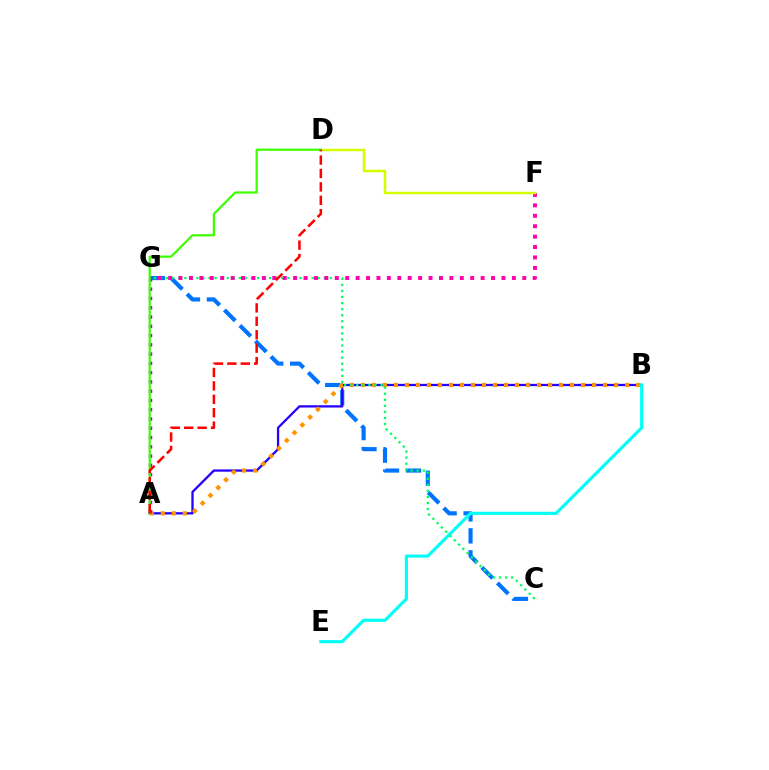{('C', 'G'): [{'color': '#0074ff', 'line_style': 'dashed', 'thickness': 2.98}, {'color': '#00ff5c', 'line_style': 'dotted', 'thickness': 1.65}], ('A', 'B'): [{'color': '#2500ff', 'line_style': 'solid', 'thickness': 1.64}, {'color': '#ff9400', 'line_style': 'dotted', 'thickness': 2.99}], ('B', 'E'): [{'color': '#00fff6', 'line_style': 'solid', 'thickness': 2.25}], ('A', 'G'): [{'color': '#b900ff', 'line_style': 'dotted', 'thickness': 2.52}], ('F', 'G'): [{'color': '#ff00ac', 'line_style': 'dotted', 'thickness': 2.83}], ('D', 'F'): [{'color': '#d1ff00', 'line_style': 'solid', 'thickness': 1.8}], ('A', 'D'): [{'color': '#3dff00', 'line_style': 'solid', 'thickness': 1.6}, {'color': '#ff0000', 'line_style': 'dashed', 'thickness': 1.82}]}